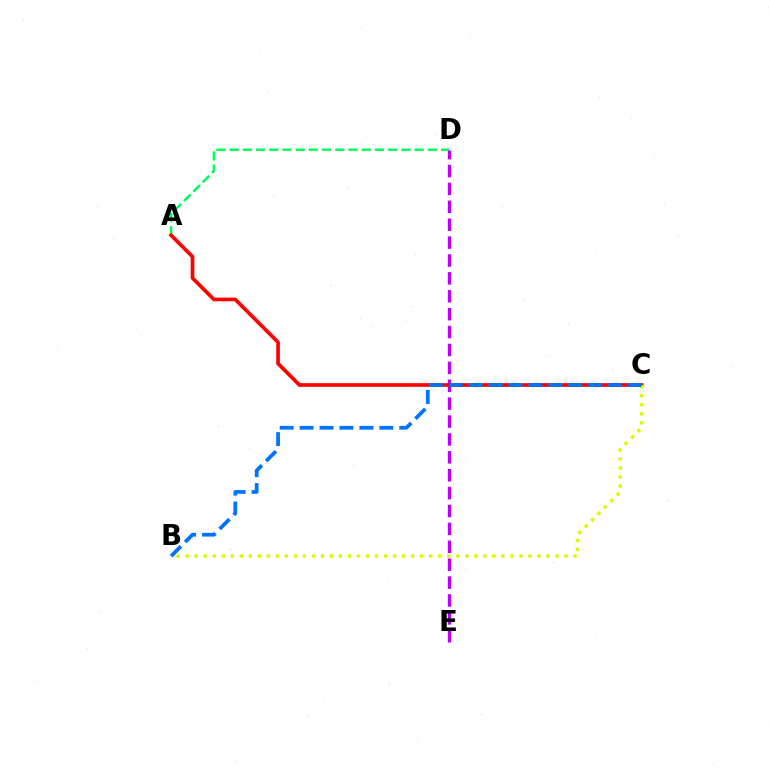{('A', 'D'): [{'color': '#00ff5c', 'line_style': 'dashed', 'thickness': 1.79}], ('D', 'E'): [{'color': '#b900ff', 'line_style': 'dashed', 'thickness': 2.43}], ('A', 'C'): [{'color': '#ff0000', 'line_style': 'solid', 'thickness': 2.65}], ('B', 'C'): [{'color': '#d1ff00', 'line_style': 'dotted', 'thickness': 2.45}, {'color': '#0074ff', 'line_style': 'dashed', 'thickness': 2.71}]}